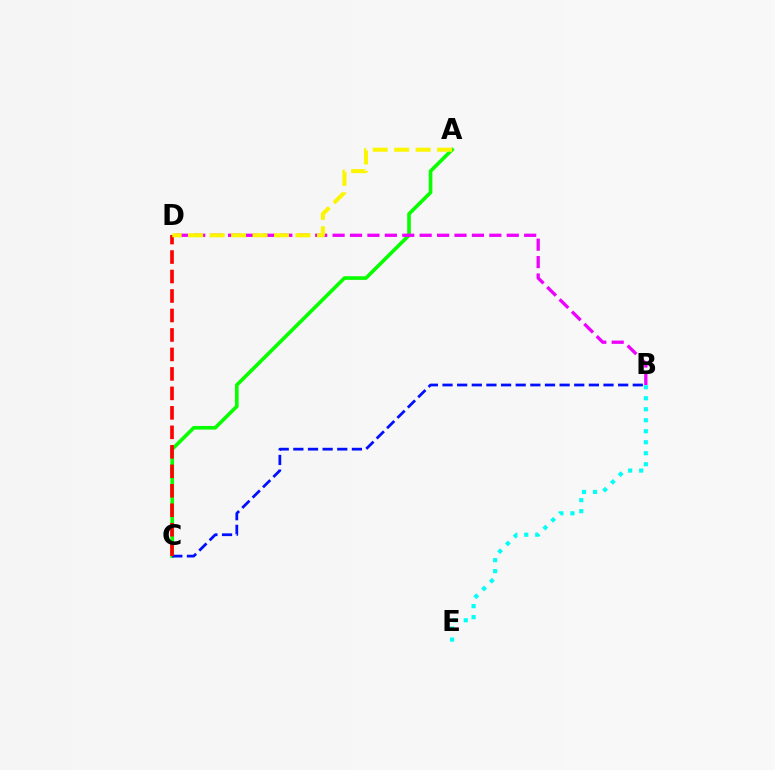{('A', 'C'): [{'color': '#08ff00', 'line_style': 'solid', 'thickness': 2.61}], ('B', 'D'): [{'color': '#ee00ff', 'line_style': 'dashed', 'thickness': 2.37}], ('B', 'C'): [{'color': '#0010ff', 'line_style': 'dashed', 'thickness': 1.99}], ('B', 'E'): [{'color': '#00fff6', 'line_style': 'dotted', 'thickness': 2.99}], ('C', 'D'): [{'color': '#ff0000', 'line_style': 'dashed', 'thickness': 2.65}], ('A', 'D'): [{'color': '#fcf500', 'line_style': 'dashed', 'thickness': 2.92}]}